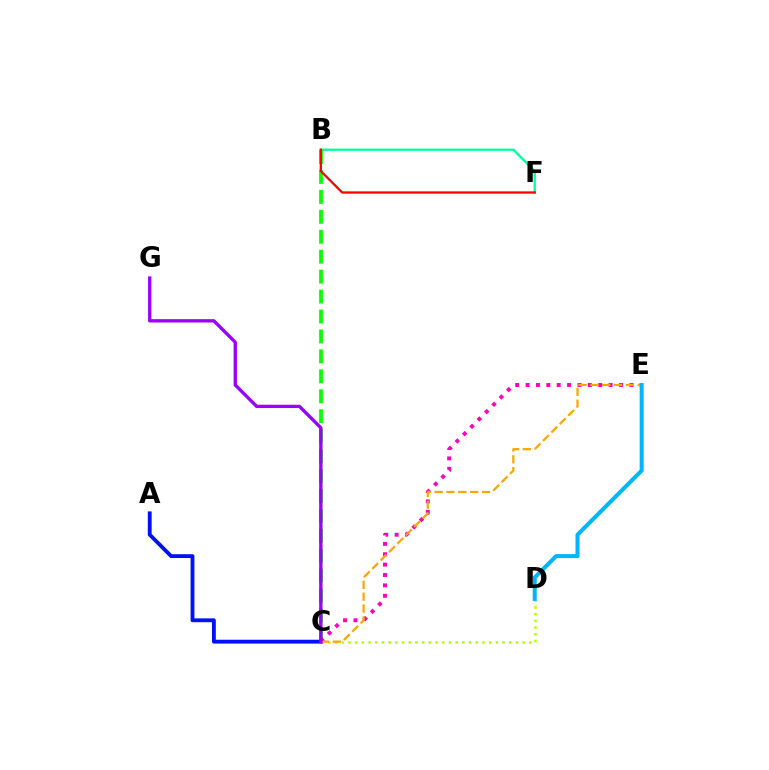{('B', 'F'): [{'color': '#00ff9d', 'line_style': 'solid', 'thickness': 1.68}, {'color': '#ff0000', 'line_style': 'solid', 'thickness': 1.65}], ('C', 'D'): [{'color': '#b3ff00', 'line_style': 'dotted', 'thickness': 1.82}], ('B', 'C'): [{'color': '#08ff00', 'line_style': 'dashed', 'thickness': 2.71}], ('C', 'E'): [{'color': '#ff00bd', 'line_style': 'dotted', 'thickness': 2.82}, {'color': '#ffa500', 'line_style': 'dashed', 'thickness': 1.61}], ('A', 'C'): [{'color': '#0010ff', 'line_style': 'solid', 'thickness': 2.76}], ('D', 'E'): [{'color': '#00b5ff', 'line_style': 'solid', 'thickness': 2.89}], ('C', 'G'): [{'color': '#9b00ff', 'line_style': 'solid', 'thickness': 2.4}]}